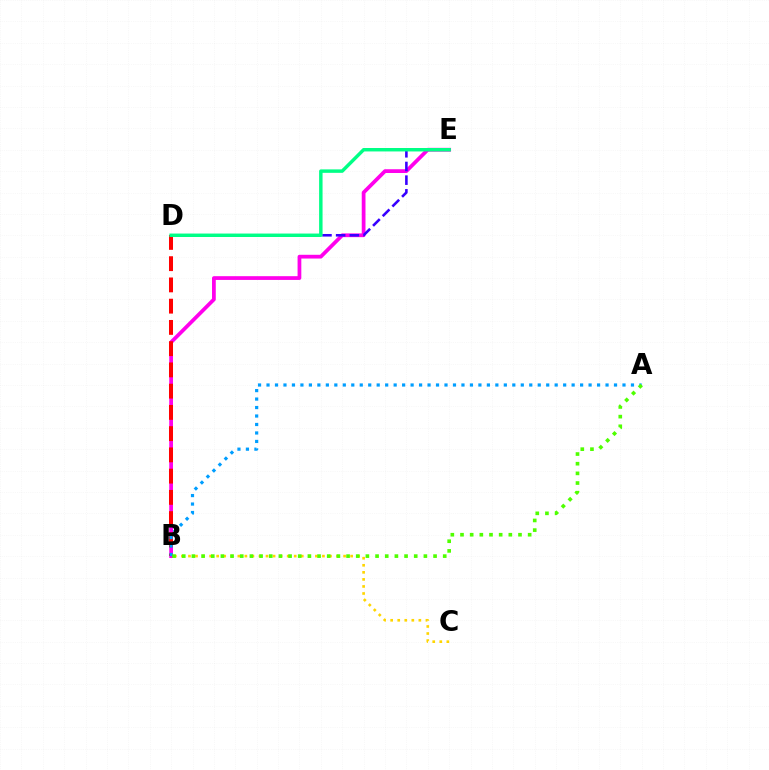{('B', 'E'): [{'color': '#ff00ed', 'line_style': 'solid', 'thickness': 2.7}], ('D', 'E'): [{'color': '#3700ff', 'line_style': 'dashed', 'thickness': 1.86}, {'color': '#00ff86', 'line_style': 'solid', 'thickness': 2.48}], ('B', 'C'): [{'color': '#ffd500', 'line_style': 'dotted', 'thickness': 1.92}], ('B', 'D'): [{'color': '#ff0000', 'line_style': 'dashed', 'thickness': 2.89}], ('A', 'B'): [{'color': '#009eff', 'line_style': 'dotted', 'thickness': 2.3}, {'color': '#4fff00', 'line_style': 'dotted', 'thickness': 2.63}]}